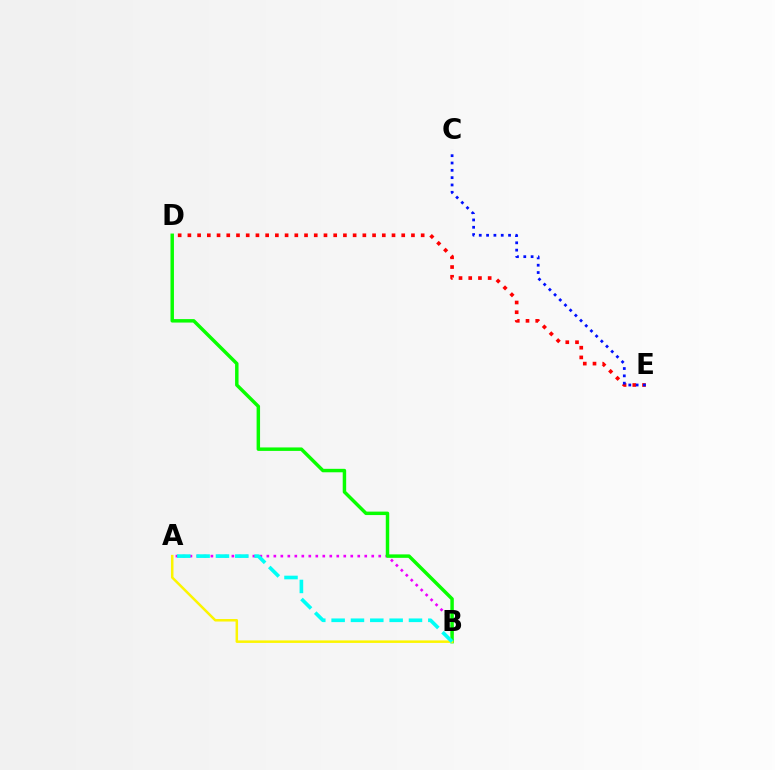{('A', 'B'): [{'color': '#ee00ff', 'line_style': 'dotted', 'thickness': 1.9}, {'color': '#fcf500', 'line_style': 'solid', 'thickness': 1.81}, {'color': '#00fff6', 'line_style': 'dashed', 'thickness': 2.63}], ('B', 'D'): [{'color': '#08ff00', 'line_style': 'solid', 'thickness': 2.49}], ('D', 'E'): [{'color': '#ff0000', 'line_style': 'dotted', 'thickness': 2.64}], ('C', 'E'): [{'color': '#0010ff', 'line_style': 'dotted', 'thickness': 1.99}]}